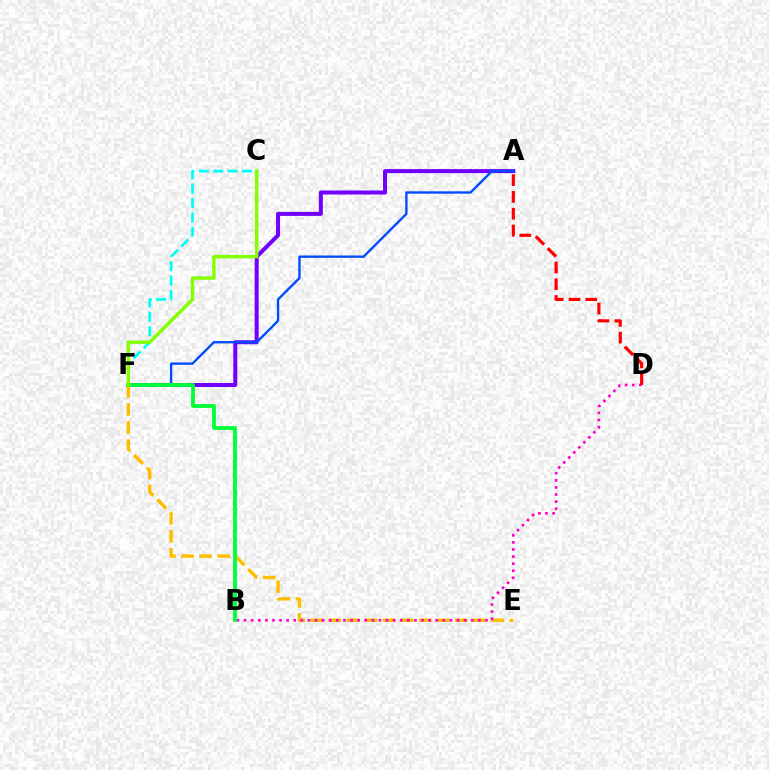{('E', 'F'): [{'color': '#ffbd00', 'line_style': 'dashed', 'thickness': 2.46}], ('A', 'F'): [{'color': '#7200ff', 'line_style': 'solid', 'thickness': 2.89}, {'color': '#004bff', 'line_style': 'solid', 'thickness': 1.69}], ('C', 'F'): [{'color': '#00fff6', 'line_style': 'dashed', 'thickness': 1.96}, {'color': '#84ff00', 'line_style': 'solid', 'thickness': 2.46}], ('B', 'D'): [{'color': '#ff00cf', 'line_style': 'dotted', 'thickness': 1.93}], ('B', 'F'): [{'color': '#00ff39', 'line_style': 'solid', 'thickness': 2.75}], ('A', 'D'): [{'color': '#ff0000', 'line_style': 'dashed', 'thickness': 2.28}]}